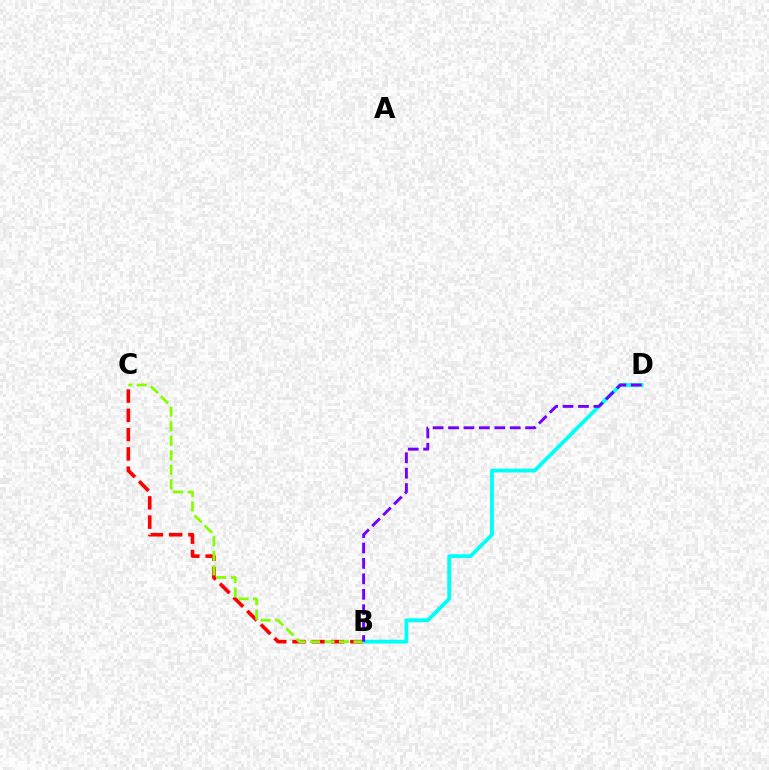{('B', 'C'): [{'color': '#ff0000', 'line_style': 'dashed', 'thickness': 2.62}, {'color': '#84ff00', 'line_style': 'dashed', 'thickness': 1.97}], ('B', 'D'): [{'color': '#00fff6', 'line_style': 'solid', 'thickness': 2.75}, {'color': '#7200ff', 'line_style': 'dashed', 'thickness': 2.1}]}